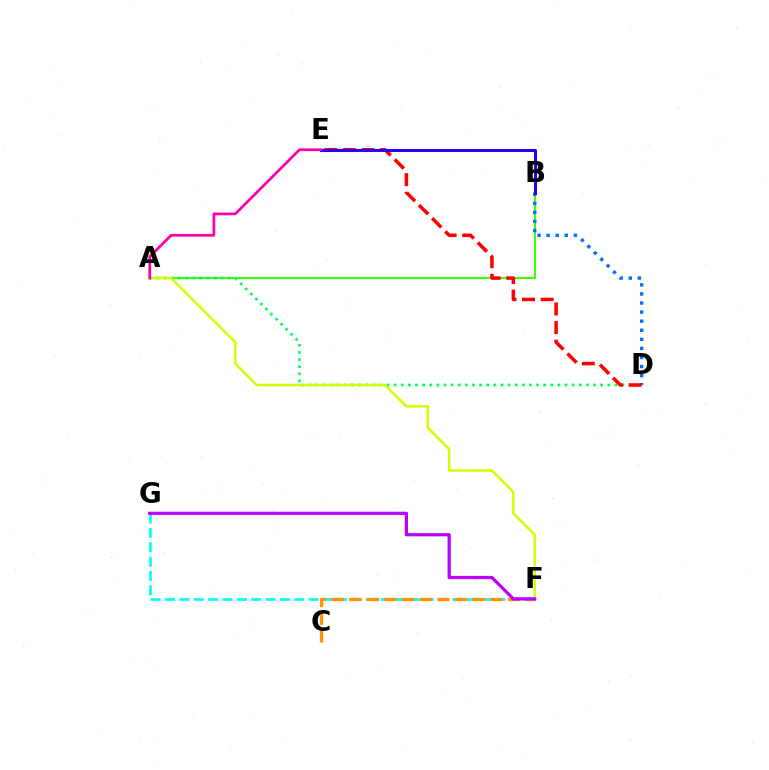{('A', 'B'): [{'color': '#3dff00', 'line_style': 'solid', 'thickness': 1.51}], ('A', 'D'): [{'color': '#00ff5c', 'line_style': 'dotted', 'thickness': 1.94}], ('F', 'G'): [{'color': '#00fff6', 'line_style': 'dashed', 'thickness': 1.95}, {'color': '#b900ff', 'line_style': 'solid', 'thickness': 2.32}], ('C', 'F'): [{'color': '#ff9400', 'line_style': 'dashed', 'thickness': 2.4}], ('B', 'D'): [{'color': '#0074ff', 'line_style': 'dotted', 'thickness': 2.47}], ('A', 'F'): [{'color': '#d1ff00', 'line_style': 'solid', 'thickness': 1.79}], ('D', 'E'): [{'color': '#ff0000', 'line_style': 'dashed', 'thickness': 2.52}], ('B', 'E'): [{'color': '#2500ff', 'line_style': 'solid', 'thickness': 2.18}], ('A', 'E'): [{'color': '#ff00ac', 'line_style': 'solid', 'thickness': 1.97}]}